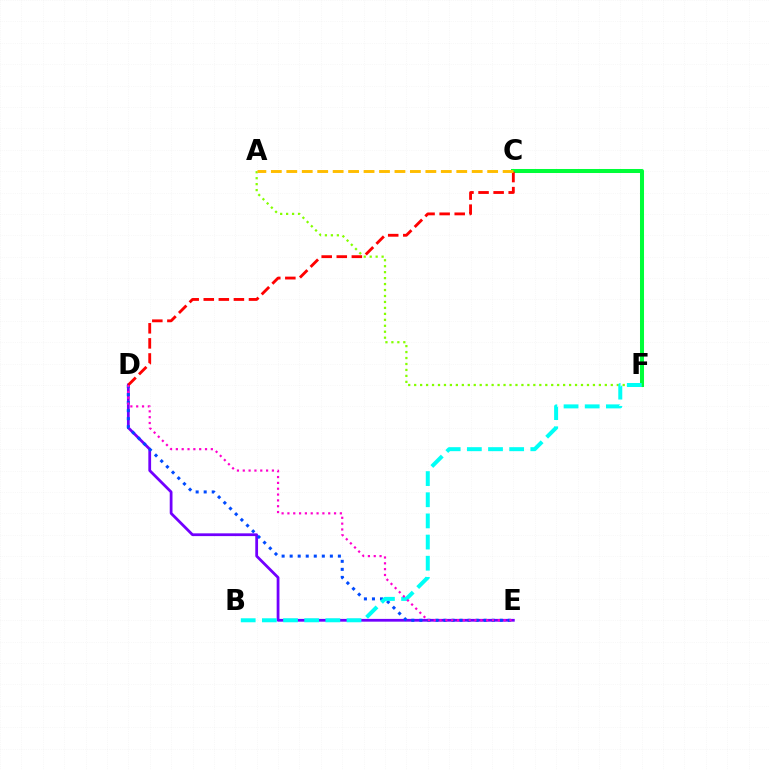{('D', 'E'): [{'color': '#7200ff', 'line_style': 'solid', 'thickness': 1.99}, {'color': '#004bff', 'line_style': 'dotted', 'thickness': 2.18}, {'color': '#ff00cf', 'line_style': 'dotted', 'thickness': 1.58}], ('C', 'F'): [{'color': '#00ff39', 'line_style': 'solid', 'thickness': 2.9}], ('A', 'F'): [{'color': '#84ff00', 'line_style': 'dotted', 'thickness': 1.62}], ('C', 'D'): [{'color': '#ff0000', 'line_style': 'dashed', 'thickness': 2.05}], ('B', 'F'): [{'color': '#00fff6', 'line_style': 'dashed', 'thickness': 2.87}], ('A', 'C'): [{'color': '#ffbd00', 'line_style': 'dashed', 'thickness': 2.1}]}